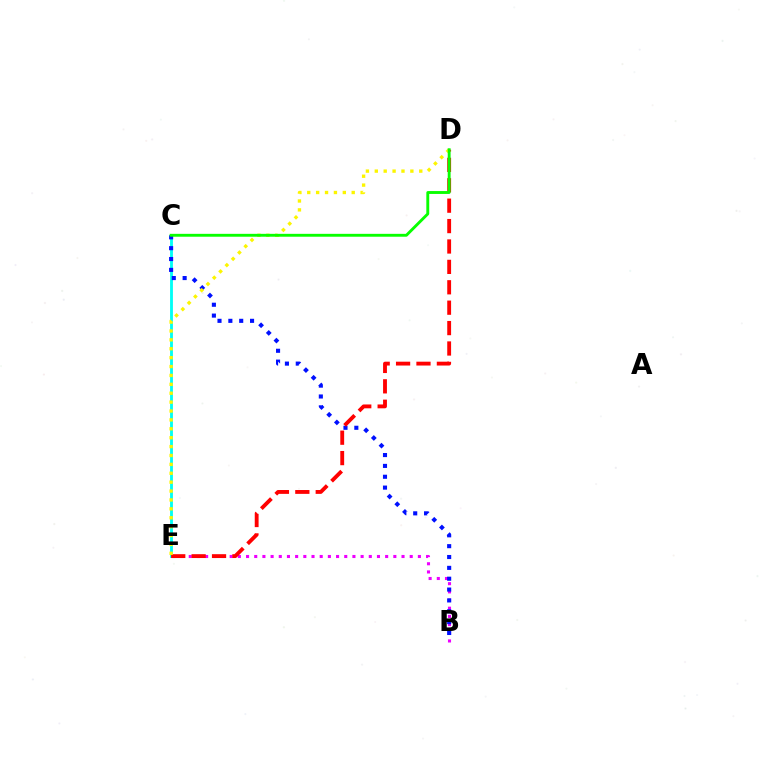{('C', 'E'): [{'color': '#00fff6', 'line_style': 'solid', 'thickness': 2.04}], ('B', 'E'): [{'color': '#ee00ff', 'line_style': 'dotted', 'thickness': 2.22}], ('B', 'C'): [{'color': '#0010ff', 'line_style': 'dotted', 'thickness': 2.95}], ('D', 'E'): [{'color': '#ff0000', 'line_style': 'dashed', 'thickness': 2.77}, {'color': '#fcf500', 'line_style': 'dotted', 'thickness': 2.42}], ('C', 'D'): [{'color': '#08ff00', 'line_style': 'solid', 'thickness': 2.07}]}